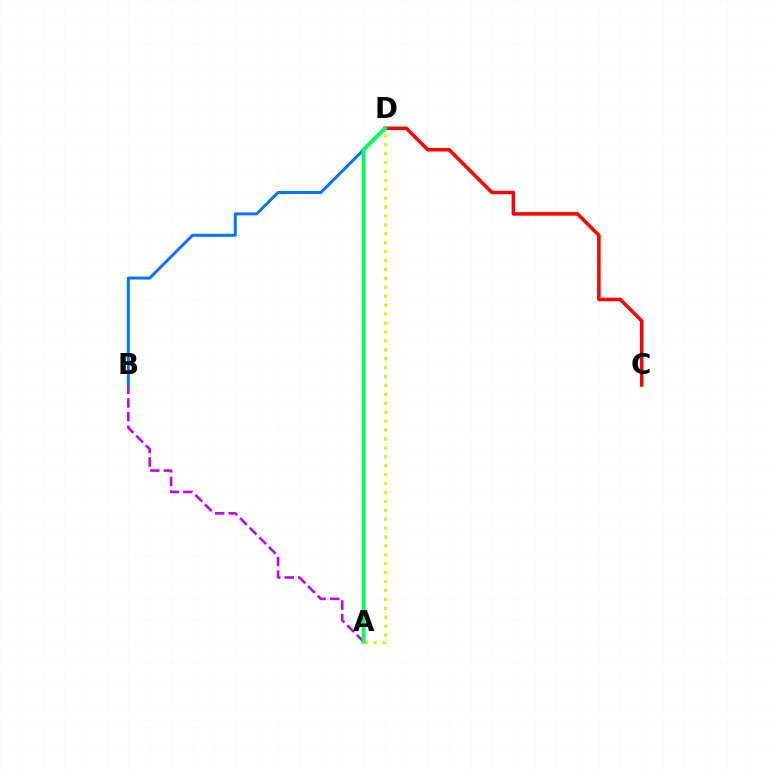{('A', 'D'): [{'color': '#d1ff00', 'line_style': 'dotted', 'thickness': 2.42}, {'color': '#00ff5c', 'line_style': 'solid', 'thickness': 2.73}], ('C', 'D'): [{'color': '#ff0000', 'line_style': 'solid', 'thickness': 2.54}], ('A', 'B'): [{'color': '#b900ff', 'line_style': 'dashed', 'thickness': 1.85}], ('B', 'D'): [{'color': '#0074ff', 'line_style': 'solid', 'thickness': 2.14}]}